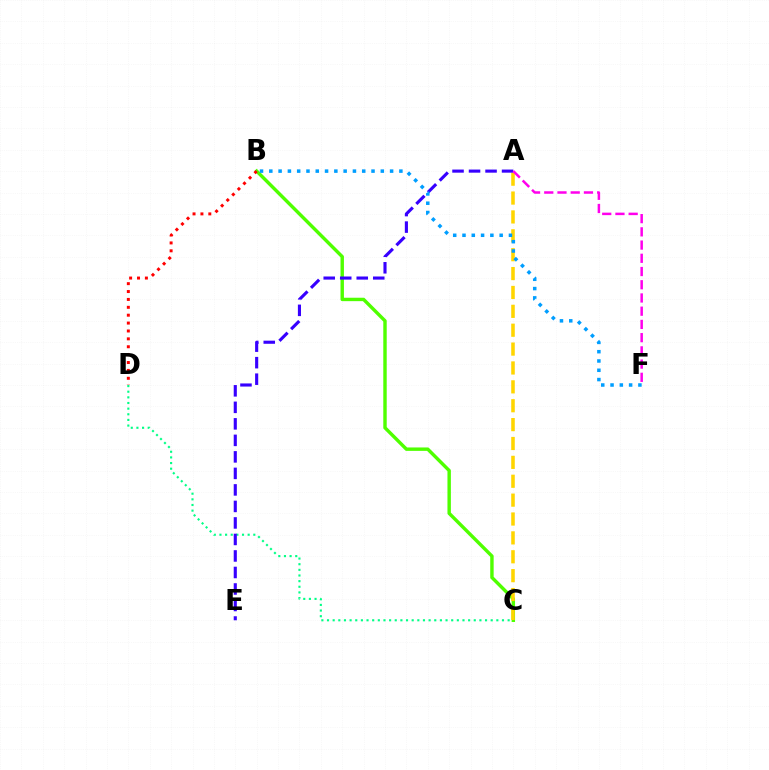{('C', 'D'): [{'color': '#00ff86', 'line_style': 'dotted', 'thickness': 1.53}], ('B', 'C'): [{'color': '#4fff00', 'line_style': 'solid', 'thickness': 2.46}], ('A', 'C'): [{'color': '#ffd500', 'line_style': 'dashed', 'thickness': 2.56}], ('A', 'E'): [{'color': '#3700ff', 'line_style': 'dashed', 'thickness': 2.24}], ('B', 'D'): [{'color': '#ff0000', 'line_style': 'dotted', 'thickness': 2.14}], ('B', 'F'): [{'color': '#009eff', 'line_style': 'dotted', 'thickness': 2.52}], ('A', 'F'): [{'color': '#ff00ed', 'line_style': 'dashed', 'thickness': 1.8}]}